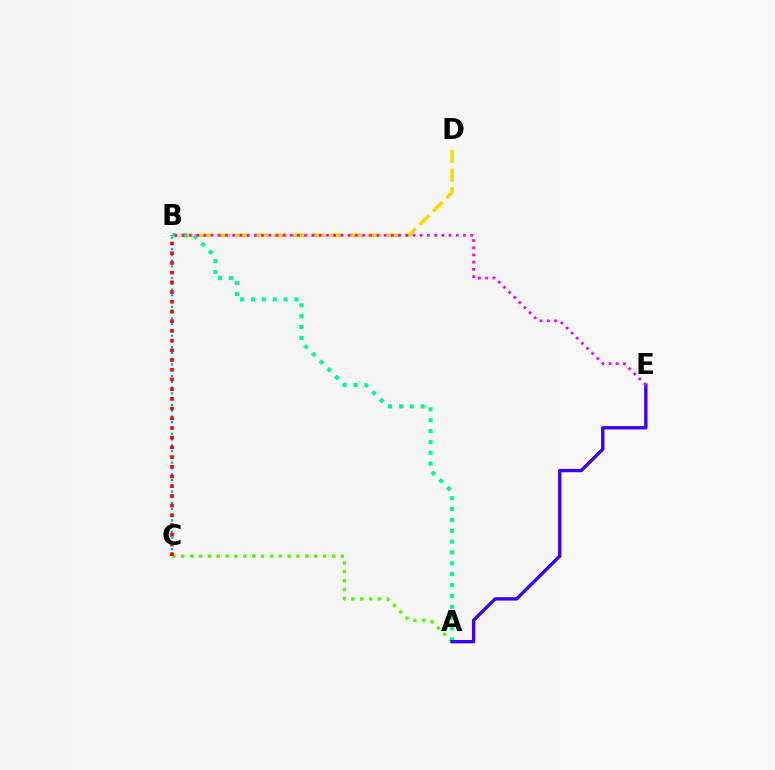{('B', 'C'): [{'color': '#009eff', 'line_style': 'dotted', 'thickness': 1.57}, {'color': '#ff0000', 'line_style': 'dotted', 'thickness': 2.64}], ('A', 'C'): [{'color': '#4fff00', 'line_style': 'dotted', 'thickness': 2.41}], ('B', 'D'): [{'color': '#ffd500', 'line_style': 'dashed', 'thickness': 2.56}], ('A', 'B'): [{'color': '#00ff86', 'line_style': 'dotted', 'thickness': 2.95}], ('A', 'E'): [{'color': '#3700ff', 'line_style': 'solid', 'thickness': 2.41}], ('B', 'E'): [{'color': '#ff00ed', 'line_style': 'dotted', 'thickness': 1.96}]}